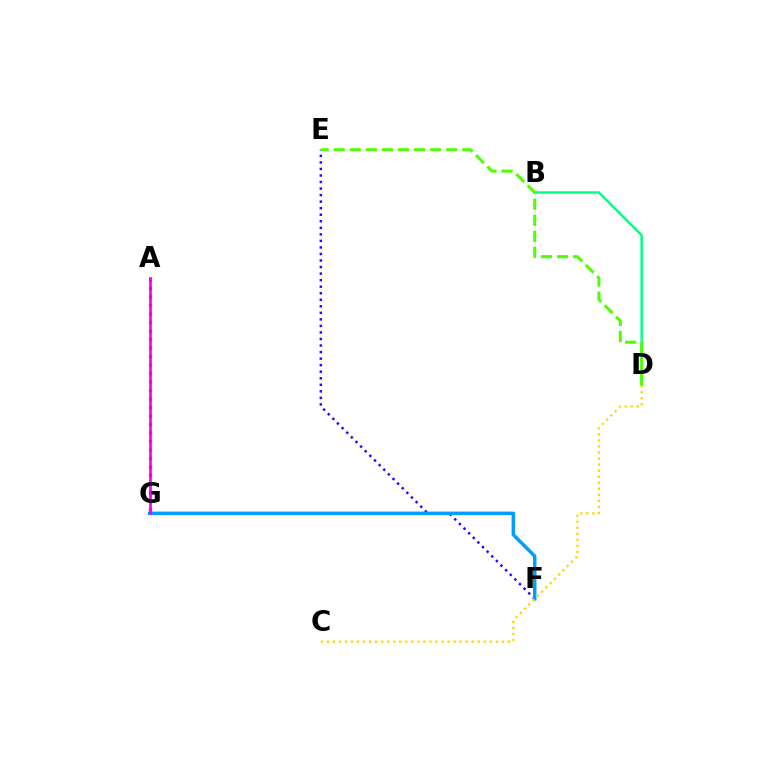{('E', 'F'): [{'color': '#3700ff', 'line_style': 'dotted', 'thickness': 1.78}], ('B', 'D'): [{'color': '#00ff86', 'line_style': 'solid', 'thickness': 1.79}], ('A', 'G'): [{'color': '#ff0000', 'line_style': 'dotted', 'thickness': 2.31}, {'color': '#ff00ed', 'line_style': 'solid', 'thickness': 1.97}], ('D', 'E'): [{'color': '#4fff00', 'line_style': 'dashed', 'thickness': 2.18}], ('F', 'G'): [{'color': '#009eff', 'line_style': 'solid', 'thickness': 2.5}], ('C', 'D'): [{'color': '#ffd500', 'line_style': 'dotted', 'thickness': 1.64}]}